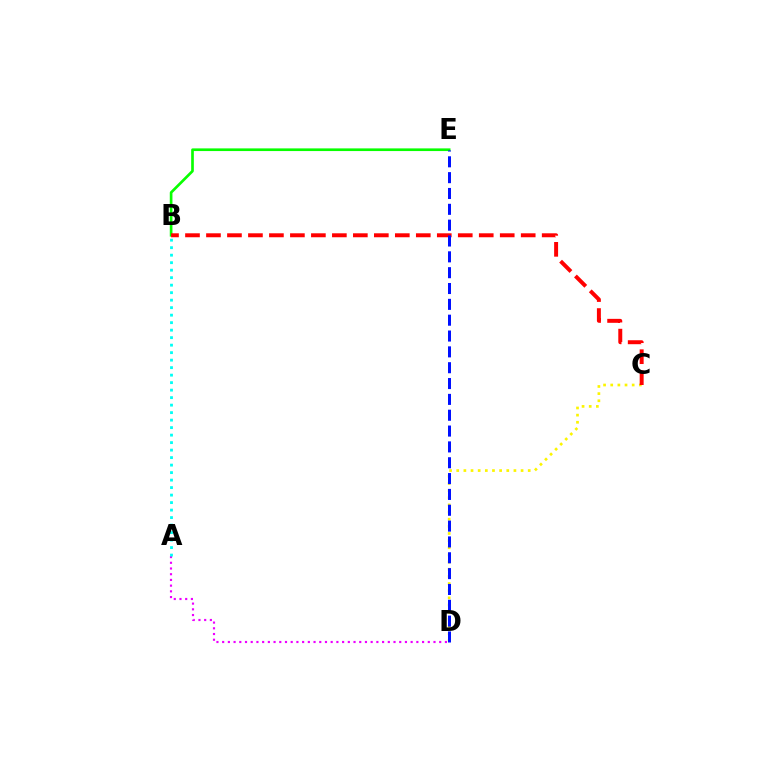{('B', 'E'): [{'color': '#08ff00', 'line_style': 'solid', 'thickness': 1.92}], ('A', 'D'): [{'color': '#ee00ff', 'line_style': 'dotted', 'thickness': 1.55}], ('A', 'B'): [{'color': '#00fff6', 'line_style': 'dotted', 'thickness': 2.04}], ('C', 'D'): [{'color': '#fcf500', 'line_style': 'dotted', 'thickness': 1.94}], ('B', 'C'): [{'color': '#ff0000', 'line_style': 'dashed', 'thickness': 2.85}], ('D', 'E'): [{'color': '#0010ff', 'line_style': 'dashed', 'thickness': 2.15}]}